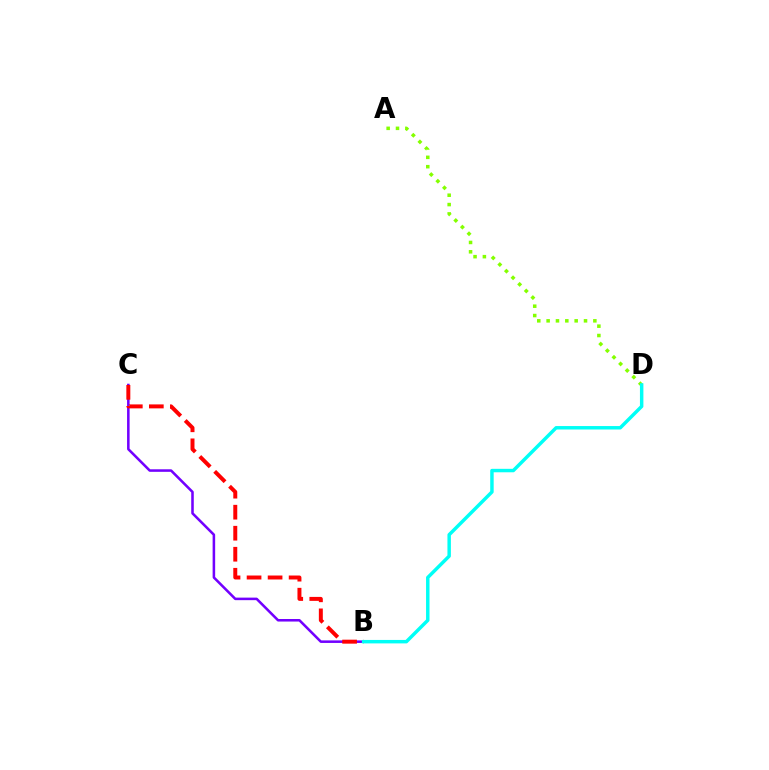{('B', 'C'): [{'color': '#7200ff', 'line_style': 'solid', 'thickness': 1.83}, {'color': '#ff0000', 'line_style': 'dashed', 'thickness': 2.86}], ('A', 'D'): [{'color': '#84ff00', 'line_style': 'dotted', 'thickness': 2.54}], ('B', 'D'): [{'color': '#00fff6', 'line_style': 'solid', 'thickness': 2.49}]}